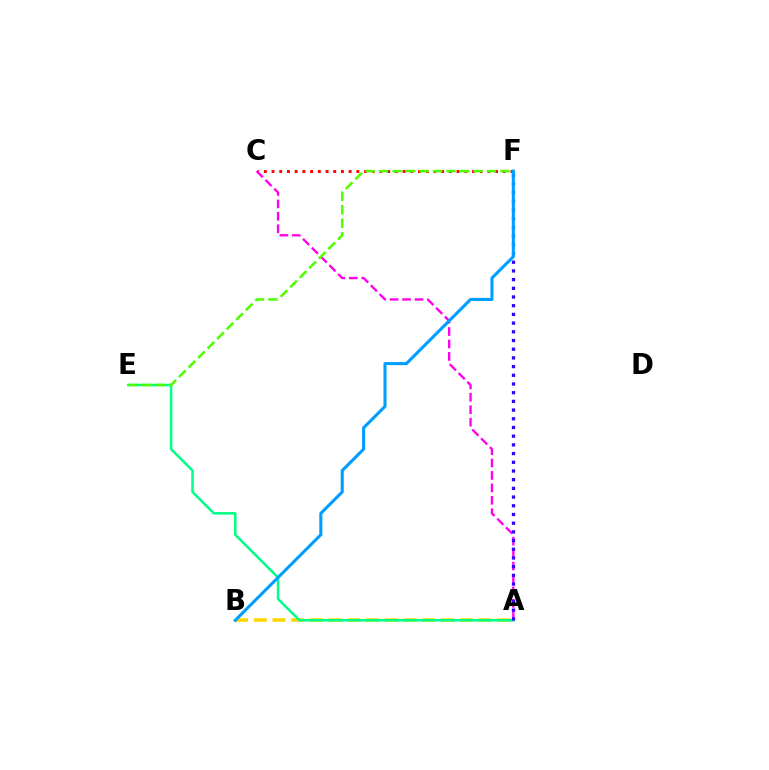{('C', 'F'): [{'color': '#ff0000', 'line_style': 'dotted', 'thickness': 2.09}], ('A', 'B'): [{'color': '#ffd500', 'line_style': 'dashed', 'thickness': 2.54}], ('A', 'E'): [{'color': '#00ff86', 'line_style': 'solid', 'thickness': 1.81}], ('A', 'C'): [{'color': '#ff00ed', 'line_style': 'dashed', 'thickness': 1.69}], ('A', 'F'): [{'color': '#3700ff', 'line_style': 'dotted', 'thickness': 2.36}], ('E', 'F'): [{'color': '#4fff00', 'line_style': 'dashed', 'thickness': 1.83}], ('B', 'F'): [{'color': '#009eff', 'line_style': 'solid', 'thickness': 2.22}]}